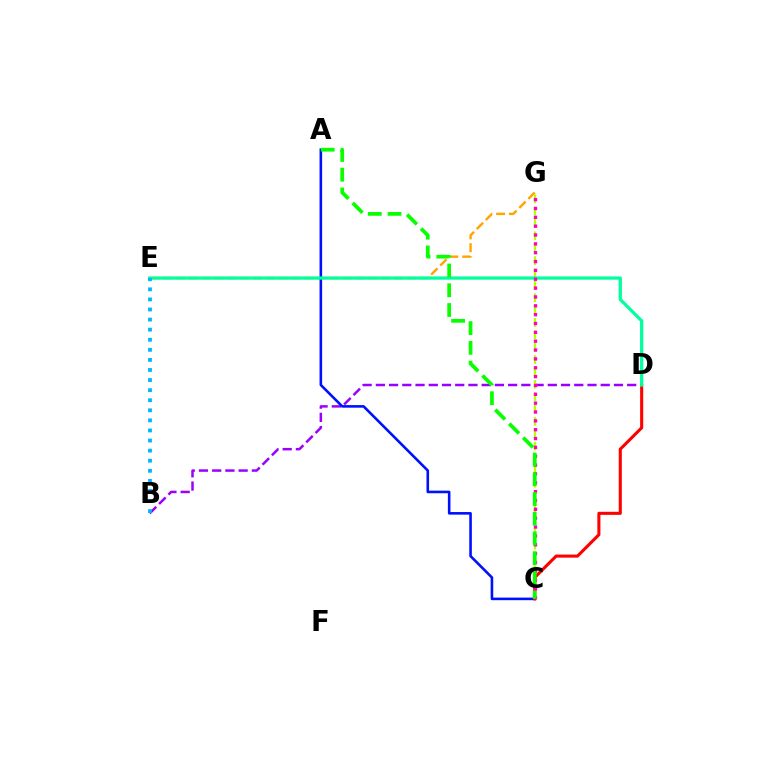{('B', 'D'): [{'color': '#9b00ff', 'line_style': 'dashed', 'thickness': 1.8}], ('E', 'G'): [{'color': '#ffa500', 'line_style': 'dashed', 'thickness': 1.74}], ('A', 'C'): [{'color': '#0010ff', 'line_style': 'solid', 'thickness': 1.87}, {'color': '#08ff00', 'line_style': 'dashed', 'thickness': 2.68}], ('C', 'D'): [{'color': '#ff0000', 'line_style': 'solid', 'thickness': 2.21}], ('C', 'G'): [{'color': '#b3ff00', 'line_style': 'dashed', 'thickness': 1.68}, {'color': '#ff00bd', 'line_style': 'dotted', 'thickness': 2.4}], ('D', 'E'): [{'color': '#00ff9d', 'line_style': 'solid', 'thickness': 2.33}], ('B', 'E'): [{'color': '#00b5ff', 'line_style': 'dotted', 'thickness': 2.74}]}